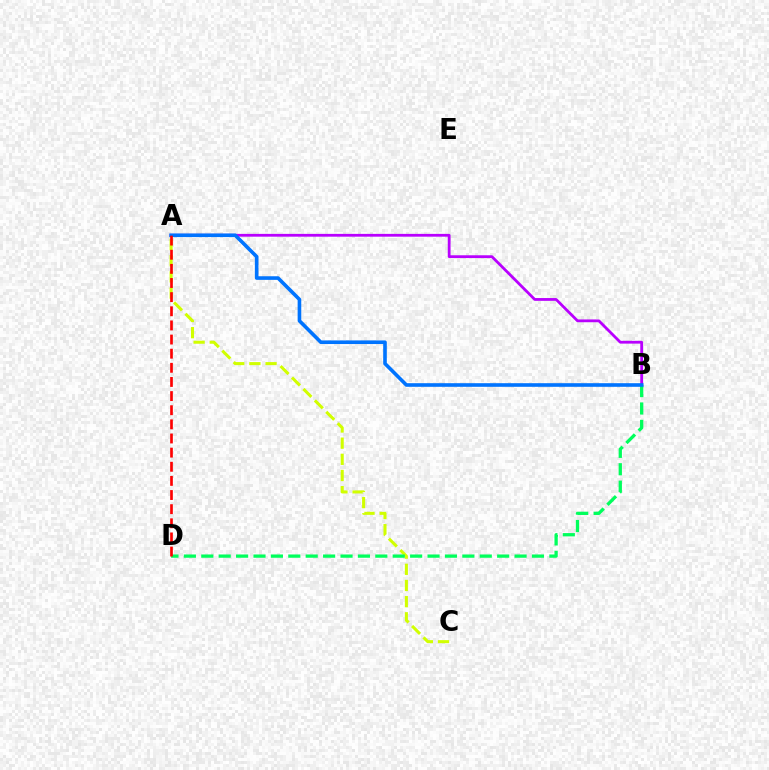{('A', 'B'): [{'color': '#b900ff', 'line_style': 'solid', 'thickness': 2.01}, {'color': '#0074ff', 'line_style': 'solid', 'thickness': 2.6}], ('A', 'C'): [{'color': '#d1ff00', 'line_style': 'dashed', 'thickness': 2.2}], ('B', 'D'): [{'color': '#00ff5c', 'line_style': 'dashed', 'thickness': 2.36}], ('A', 'D'): [{'color': '#ff0000', 'line_style': 'dashed', 'thickness': 1.92}]}